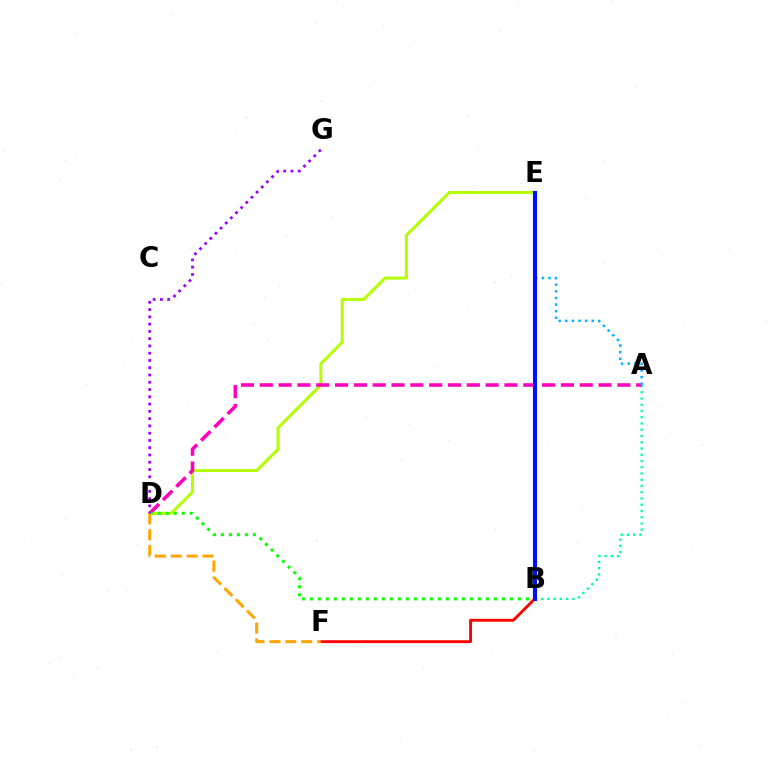{('A', 'B'): [{'color': '#00ff9d', 'line_style': 'dotted', 'thickness': 1.7}], ('D', 'E'): [{'color': '#b3ff00', 'line_style': 'solid', 'thickness': 2.14}], ('A', 'D'): [{'color': '#ff00bd', 'line_style': 'dashed', 'thickness': 2.56}], ('B', 'D'): [{'color': '#08ff00', 'line_style': 'dotted', 'thickness': 2.17}], ('A', 'E'): [{'color': '#00b5ff', 'line_style': 'dotted', 'thickness': 1.8}], ('B', 'F'): [{'color': '#ff0000', 'line_style': 'solid', 'thickness': 2.07}], ('B', 'E'): [{'color': '#0010ff', 'line_style': 'solid', 'thickness': 2.95}], ('D', 'F'): [{'color': '#ffa500', 'line_style': 'dashed', 'thickness': 2.16}], ('D', 'G'): [{'color': '#9b00ff', 'line_style': 'dotted', 'thickness': 1.98}]}